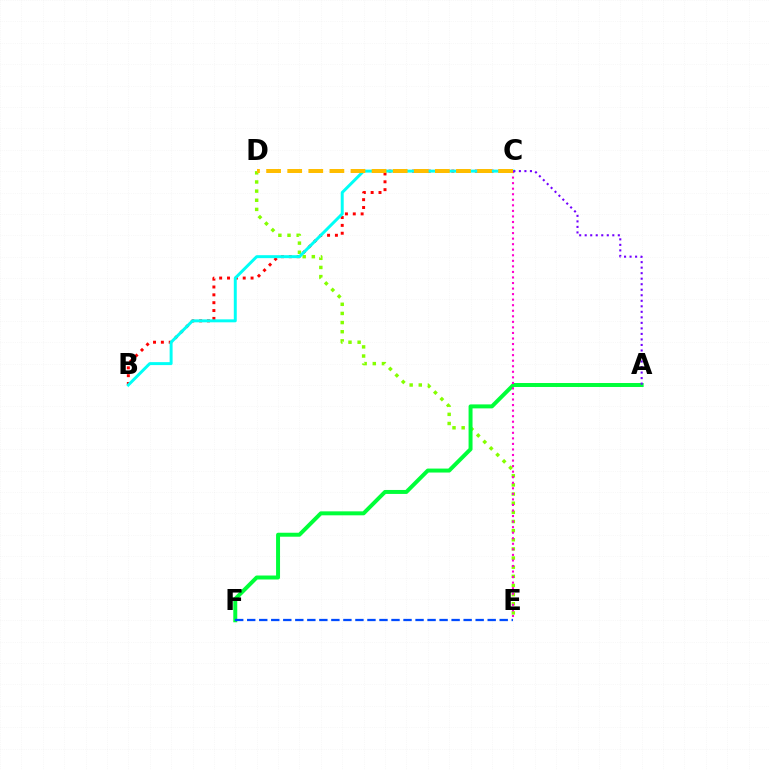{('D', 'E'): [{'color': '#84ff00', 'line_style': 'dotted', 'thickness': 2.48}], ('A', 'F'): [{'color': '#00ff39', 'line_style': 'solid', 'thickness': 2.86}], ('B', 'C'): [{'color': '#ff0000', 'line_style': 'dotted', 'thickness': 2.13}, {'color': '#00fff6', 'line_style': 'solid', 'thickness': 2.14}], ('C', 'E'): [{'color': '#ff00cf', 'line_style': 'dotted', 'thickness': 1.51}], ('C', 'D'): [{'color': '#ffbd00', 'line_style': 'dashed', 'thickness': 2.87}], ('E', 'F'): [{'color': '#004bff', 'line_style': 'dashed', 'thickness': 1.63}], ('A', 'C'): [{'color': '#7200ff', 'line_style': 'dotted', 'thickness': 1.5}]}